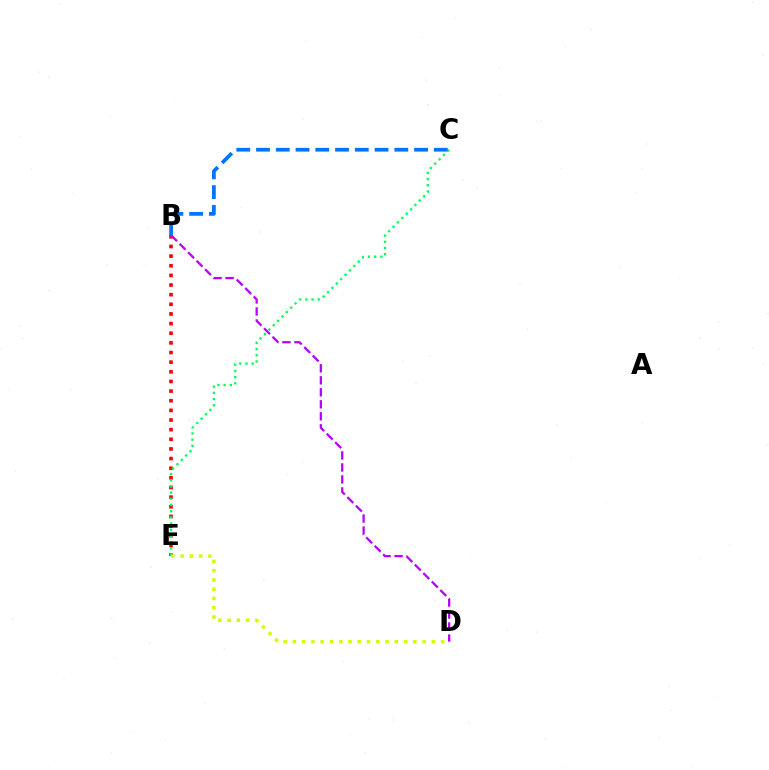{('B', 'E'): [{'color': '#ff0000', 'line_style': 'dotted', 'thickness': 2.62}], ('B', 'D'): [{'color': '#b900ff', 'line_style': 'dashed', 'thickness': 1.63}], ('C', 'E'): [{'color': '#00ff5c', 'line_style': 'dotted', 'thickness': 1.68}], ('B', 'C'): [{'color': '#0074ff', 'line_style': 'dashed', 'thickness': 2.68}], ('D', 'E'): [{'color': '#d1ff00', 'line_style': 'dotted', 'thickness': 2.52}]}